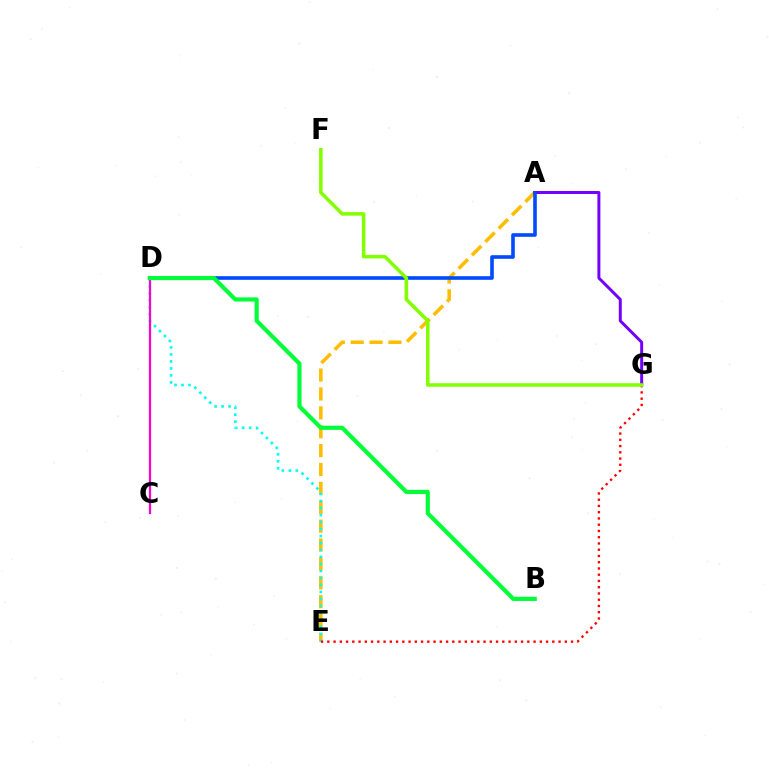{('A', 'E'): [{'color': '#ffbd00', 'line_style': 'dashed', 'thickness': 2.57}], ('D', 'E'): [{'color': '#00fff6', 'line_style': 'dotted', 'thickness': 1.9}], ('C', 'D'): [{'color': '#ff00cf', 'line_style': 'solid', 'thickness': 1.6}], ('A', 'G'): [{'color': '#7200ff', 'line_style': 'solid', 'thickness': 2.14}], ('E', 'G'): [{'color': '#ff0000', 'line_style': 'dotted', 'thickness': 1.7}], ('A', 'D'): [{'color': '#004bff', 'line_style': 'solid', 'thickness': 2.6}], ('B', 'D'): [{'color': '#00ff39', 'line_style': 'solid', 'thickness': 2.99}], ('F', 'G'): [{'color': '#84ff00', 'line_style': 'solid', 'thickness': 2.56}]}